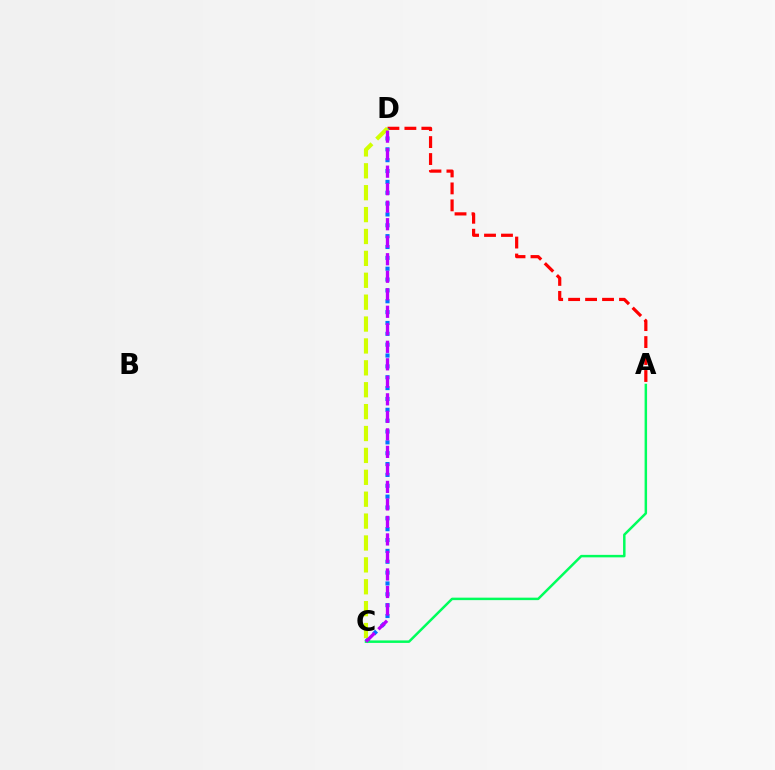{('A', 'D'): [{'color': '#ff0000', 'line_style': 'dashed', 'thickness': 2.3}], ('C', 'D'): [{'color': '#0074ff', 'line_style': 'dotted', 'thickness': 2.95}, {'color': '#d1ff00', 'line_style': 'dashed', 'thickness': 2.97}, {'color': '#b900ff', 'line_style': 'dashed', 'thickness': 2.38}], ('A', 'C'): [{'color': '#00ff5c', 'line_style': 'solid', 'thickness': 1.79}]}